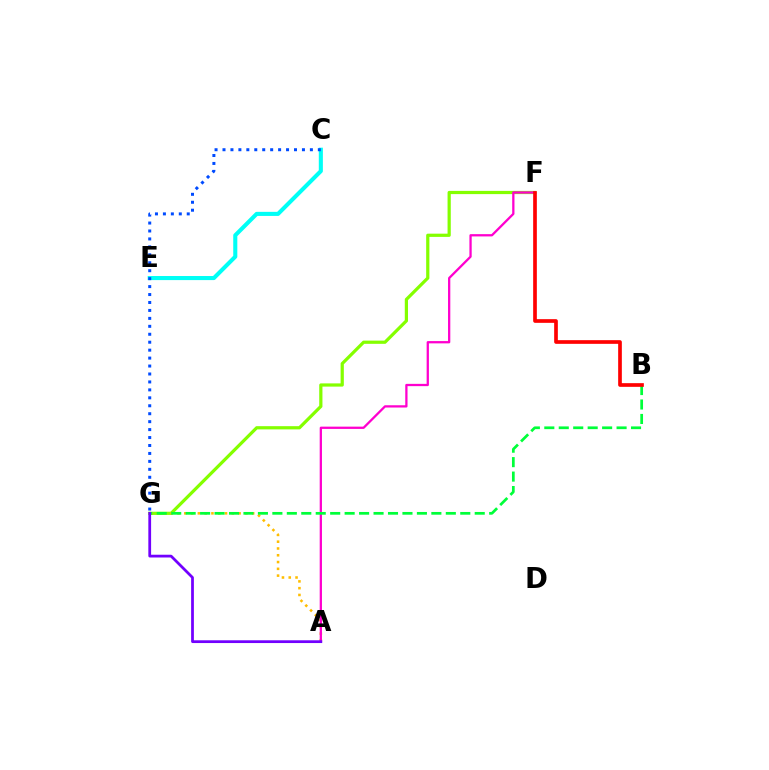{('F', 'G'): [{'color': '#84ff00', 'line_style': 'solid', 'thickness': 2.32}], ('A', 'G'): [{'color': '#ffbd00', 'line_style': 'dotted', 'thickness': 1.84}, {'color': '#7200ff', 'line_style': 'solid', 'thickness': 1.99}], ('C', 'E'): [{'color': '#00fff6', 'line_style': 'solid', 'thickness': 2.94}], ('A', 'F'): [{'color': '#ff00cf', 'line_style': 'solid', 'thickness': 1.64}], ('B', 'G'): [{'color': '#00ff39', 'line_style': 'dashed', 'thickness': 1.96}], ('C', 'G'): [{'color': '#004bff', 'line_style': 'dotted', 'thickness': 2.16}], ('B', 'F'): [{'color': '#ff0000', 'line_style': 'solid', 'thickness': 2.65}]}